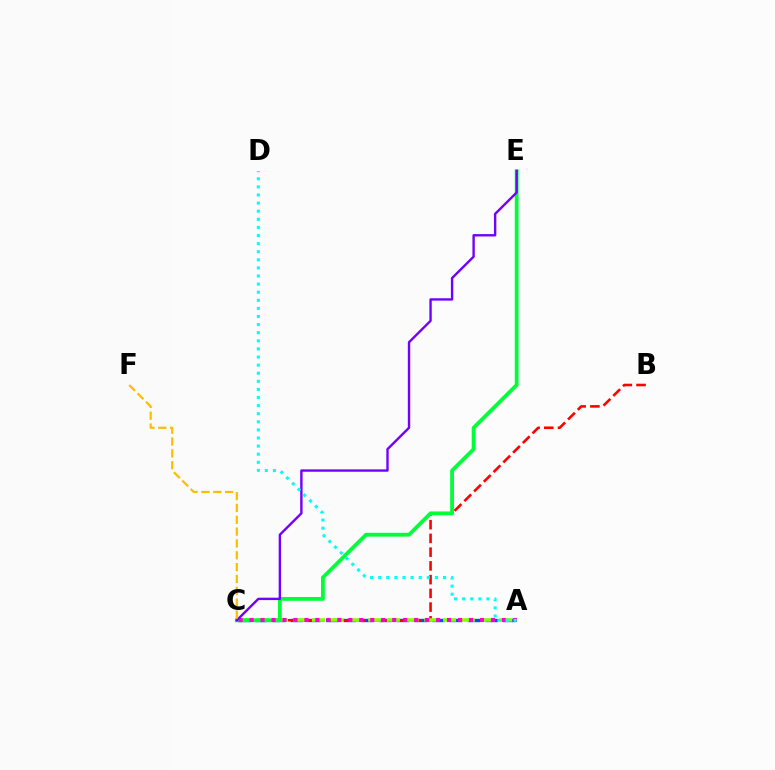{('A', 'C'): [{'color': '#004bff', 'line_style': 'dashed', 'thickness': 2.41}, {'color': '#84ff00', 'line_style': 'dashed', 'thickness': 2.54}, {'color': '#ff00cf', 'line_style': 'dotted', 'thickness': 2.98}], ('B', 'C'): [{'color': '#ff0000', 'line_style': 'dashed', 'thickness': 1.87}], ('C', 'E'): [{'color': '#00ff39', 'line_style': 'solid', 'thickness': 2.73}, {'color': '#7200ff', 'line_style': 'solid', 'thickness': 1.72}], ('A', 'D'): [{'color': '#00fff6', 'line_style': 'dotted', 'thickness': 2.2}], ('C', 'F'): [{'color': '#ffbd00', 'line_style': 'dashed', 'thickness': 1.61}]}